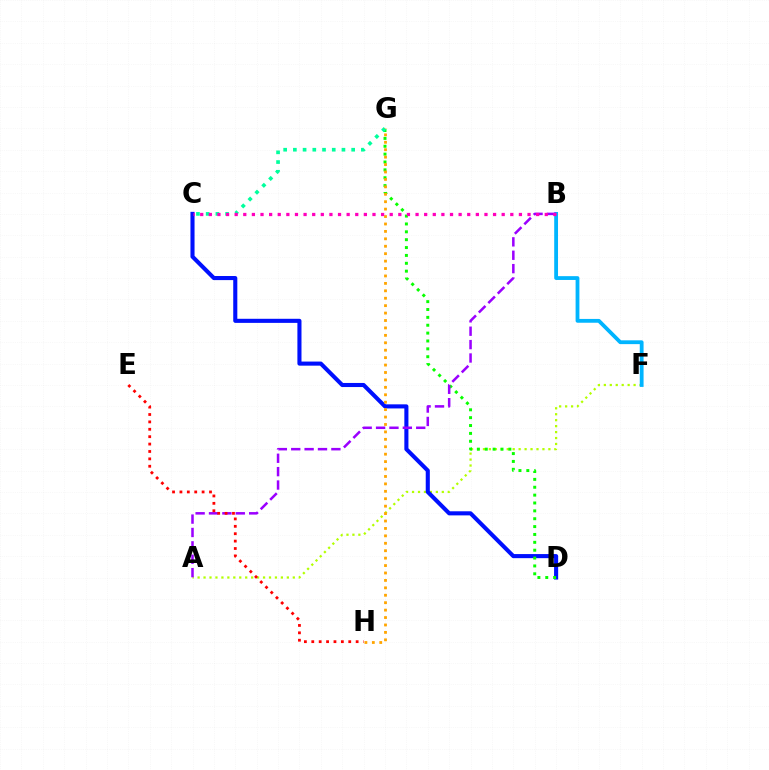{('A', 'F'): [{'color': '#b3ff00', 'line_style': 'dotted', 'thickness': 1.62}], ('C', 'D'): [{'color': '#0010ff', 'line_style': 'solid', 'thickness': 2.94}], ('D', 'G'): [{'color': '#08ff00', 'line_style': 'dotted', 'thickness': 2.14}], ('B', 'F'): [{'color': '#00b5ff', 'line_style': 'solid', 'thickness': 2.74}], ('A', 'B'): [{'color': '#9b00ff', 'line_style': 'dashed', 'thickness': 1.82}], ('E', 'H'): [{'color': '#ff0000', 'line_style': 'dotted', 'thickness': 2.01}], ('C', 'G'): [{'color': '#00ff9d', 'line_style': 'dotted', 'thickness': 2.64}], ('G', 'H'): [{'color': '#ffa500', 'line_style': 'dotted', 'thickness': 2.02}], ('B', 'C'): [{'color': '#ff00bd', 'line_style': 'dotted', 'thickness': 2.34}]}